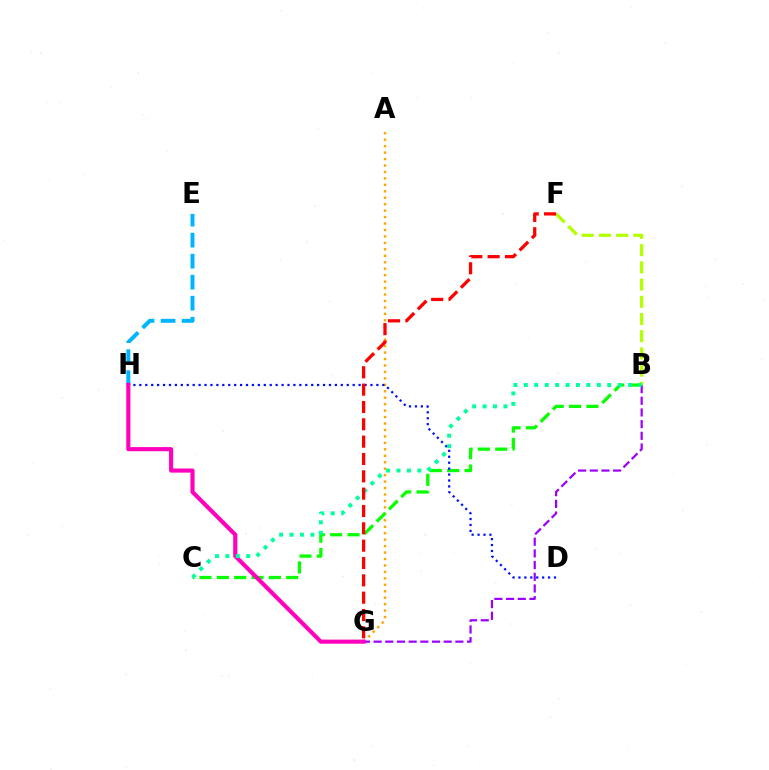{('A', 'G'): [{'color': '#ffa500', 'line_style': 'dotted', 'thickness': 1.75}], ('B', 'C'): [{'color': '#08ff00', 'line_style': 'dashed', 'thickness': 2.36}, {'color': '#00ff9d', 'line_style': 'dotted', 'thickness': 2.83}], ('B', 'F'): [{'color': '#b3ff00', 'line_style': 'dashed', 'thickness': 2.34}], ('E', 'H'): [{'color': '#00b5ff', 'line_style': 'dashed', 'thickness': 2.85}], ('D', 'H'): [{'color': '#0010ff', 'line_style': 'dotted', 'thickness': 1.61}], ('B', 'G'): [{'color': '#9b00ff', 'line_style': 'dashed', 'thickness': 1.59}], ('G', 'H'): [{'color': '#ff00bd', 'line_style': 'solid', 'thickness': 2.97}], ('F', 'G'): [{'color': '#ff0000', 'line_style': 'dashed', 'thickness': 2.36}]}